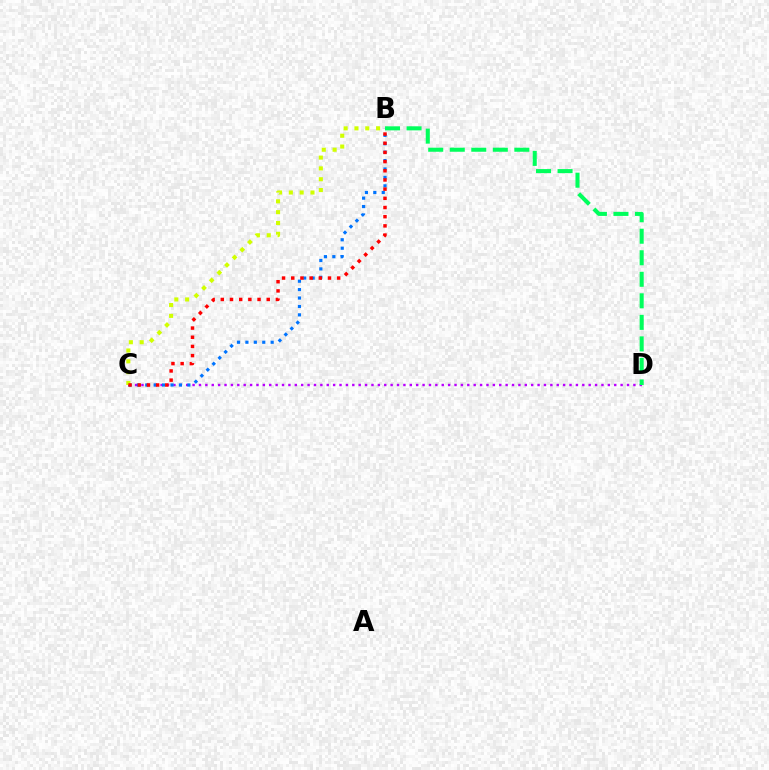{('C', 'D'): [{'color': '#b900ff', 'line_style': 'dotted', 'thickness': 1.74}], ('B', 'C'): [{'color': '#0074ff', 'line_style': 'dotted', 'thickness': 2.29}, {'color': '#d1ff00', 'line_style': 'dotted', 'thickness': 2.94}, {'color': '#ff0000', 'line_style': 'dotted', 'thickness': 2.49}], ('B', 'D'): [{'color': '#00ff5c', 'line_style': 'dashed', 'thickness': 2.93}]}